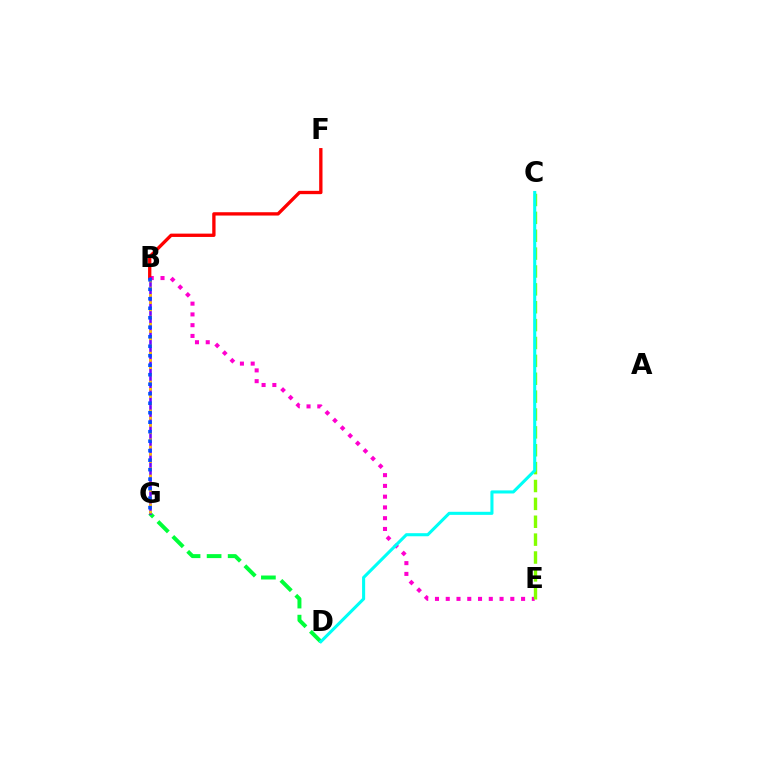{('B', 'E'): [{'color': '#ff00cf', 'line_style': 'dotted', 'thickness': 2.92}], ('B', 'F'): [{'color': '#ff0000', 'line_style': 'solid', 'thickness': 2.39}], ('D', 'G'): [{'color': '#00ff39', 'line_style': 'dashed', 'thickness': 2.86}], ('B', 'G'): [{'color': '#7200ff', 'line_style': 'solid', 'thickness': 1.86}, {'color': '#ffbd00', 'line_style': 'dotted', 'thickness': 1.96}, {'color': '#004bff', 'line_style': 'dotted', 'thickness': 2.58}], ('C', 'E'): [{'color': '#84ff00', 'line_style': 'dashed', 'thickness': 2.43}], ('C', 'D'): [{'color': '#00fff6', 'line_style': 'solid', 'thickness': 2.22}]}